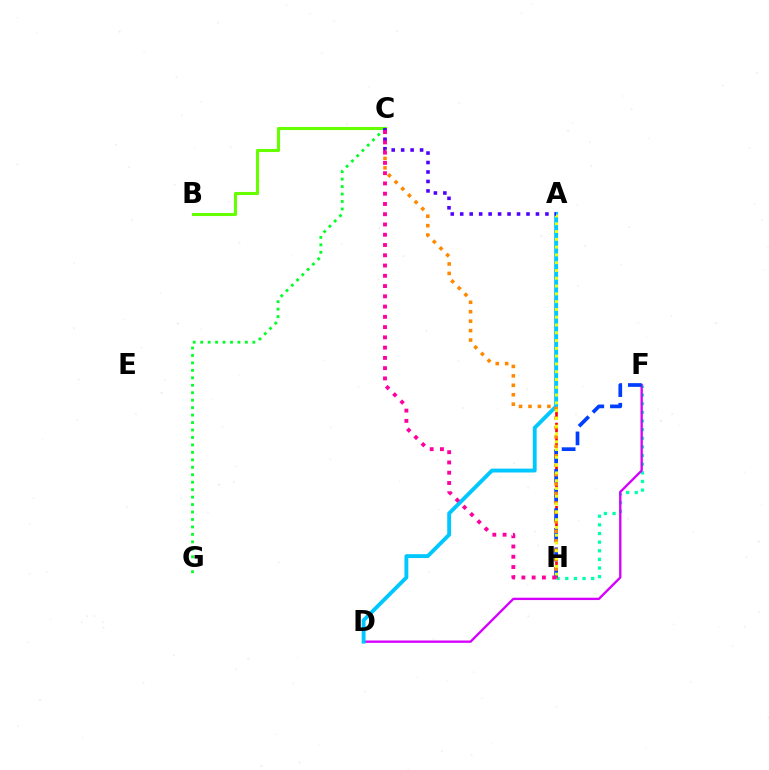{('F', 'H'): [{'color': '#00ffaf', 'line_style': 'dotted', 'thickness': 2.35}, {'color': '#003fff', 'line_style': 'dashed', 'thickness': 2.67}], ('D', 'F'): [{'color': '#d600ff', 'line_style': 'solid', 'thickness': 1.69}], ('B', 'C'): [{'color': '#66ff00', 'line_style': 'solid', 'thickness': 2.22}], ('A', 'H'): [{'color': '#ff0000', 'line_style': 'dashed', 'thickness': 1.89}, {'color': '#eeff00', 'line_style': 'dotted', 'thickness': 2.12}], ('A', 'D'): [{'color': '#00c7ff', 'line_style': 'solid', 'thickness': 2.78}], ('C', 'H'): [{'color': '#ff8800', 'line_style': 'dotted', 'thickness': 2.56}, {'color': '#ff00a0', 'line_style': 'dotted', 'thickness': 2.79}], ('C', 'G'): [{'color': '#00ff27', 'line_style': 'dotted', 'thickness': 2.03}], ('A', 'C'): [{'color': '#4f00ff', 'line_style': 'dotted', 'thickness': 2.57}]}